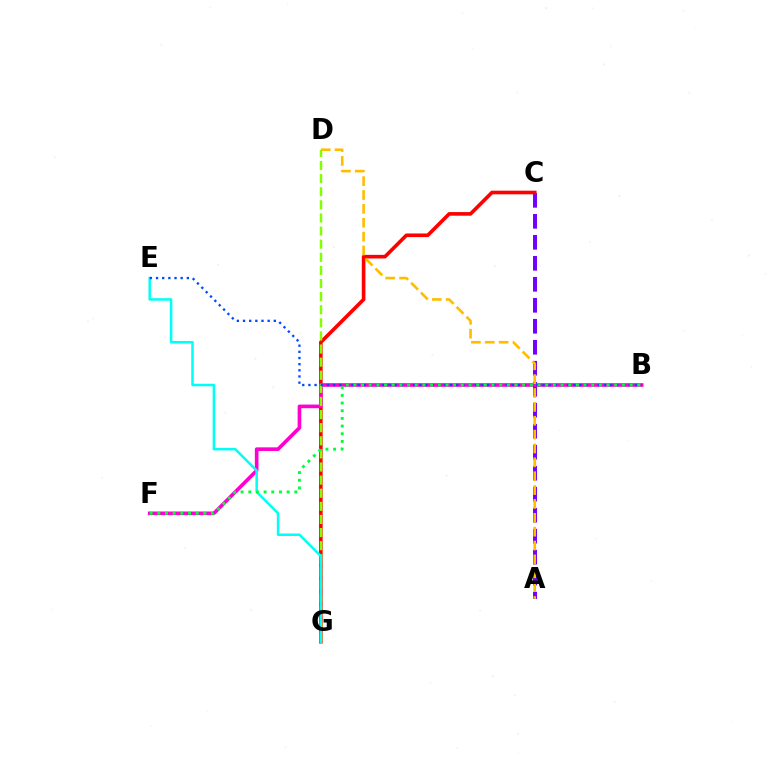{('A', 'C'): [{'color': '#7200ff', 'line_style': 'dashed', 'thickness': 2.85}], ('C', 'G'): [{'color': '#ff0000', 'line_style': 'solid', 'thickness': 2.61}], ('B', 'F'): [{'color': '#ff00cf', 'line_style': 'solid', 'thickness': 2.62}, {'color': '#00ff39', 'line_style': 'dotted', 'thickness': 2.09}], ('D', 'G'): [{'color': '#84ff00', 'line_style': 'dashed', 'thickness': 1.78}], ('E', 'G'): [{'color': '#00fff6', 'line_style': 'solid', 'thickness': 1.81}], ('B', 'E'): [{'color': '#004bff', 'line_style': 'dotted', 'thickness': 1.67}], ('A', 'D'): [{'color': '#ffbd00', 'line_style': 'dashed', 'thickness': 1.88}]}